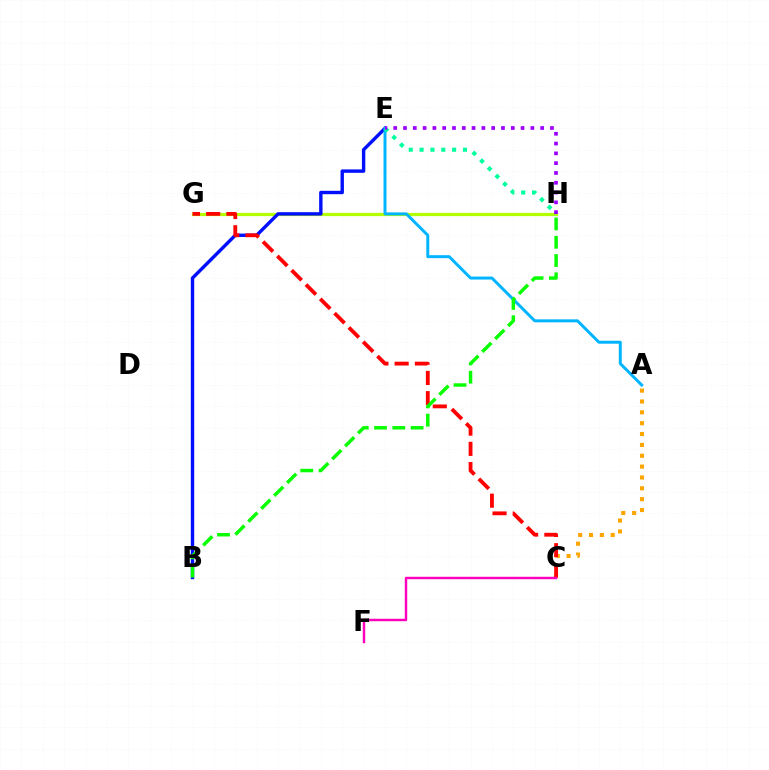{('G', 'H'): [{'color': '#b3ff00', 'line_style': 'solid', 'thickness': 2.32}], ('B', 'E'): [{'color': '#0010ff', 'line_style': 'solid', 'thickness': 2.45}], ('A', 'C'): [{'color': '#ffa500', 'line_style': 'dotted', 'thickness': 2.95}], ('C', 'G'): [{'color': '#ff0000', 'line_style': 'dashed', 'thickness': 2.75}], ('A', 'E'): [{'color': '#00b5ff', 'line_style': 'solid', 'thickness': 2.14}], ('E', 'H'): [{'color': '#00ff9d', 'line_style': 'dotted', 'thickness': 2.95}, {'color': '#9b00ff', 'line_style': 'dotted', 'thickness': 2.66}], ('B', 'H'): [{'color': '#08ff00', 'line_style': 'dashed', 'thickness': 2.49}], ('C', 'F'): [{'color': '#ff00bd', 'line_style': 'solid', 'thickness': 1.76}]}